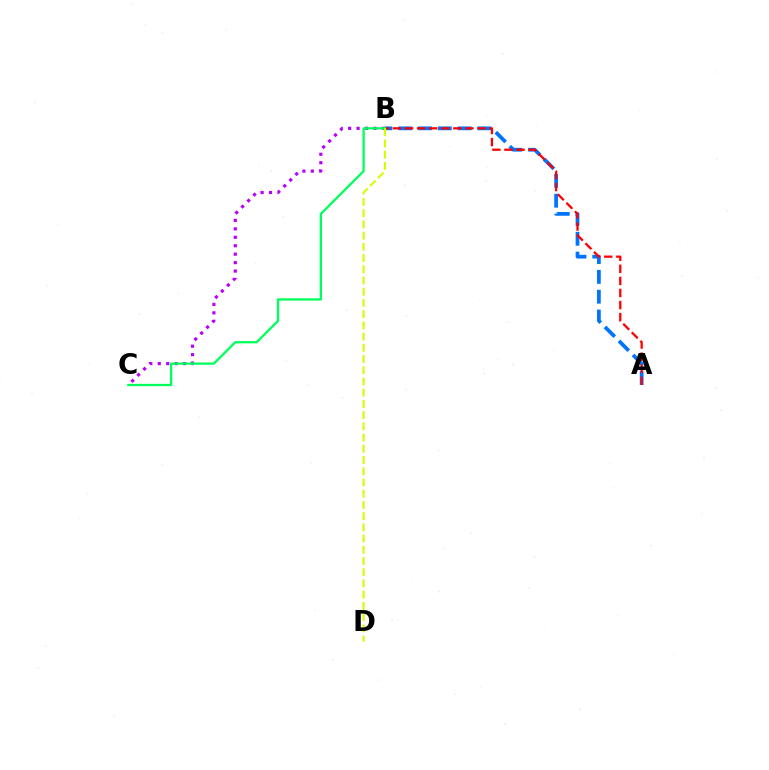{('B', 'C'): [{'color': '#b900ff', 'line_style': 'dotted', 'thickness': 2.29}, {'color': '#00ff5c', 'line_style': 'solid', 'thickness': 1.66}], ('A', 'B'): [{'color': '#0074ff', 'line_style': 'dashed', 'thickness': 2.69}, {'color': '#ff0000', 'line_style': 'dashed', 'thickness': 1.64}], ('B', 'D'): [{'color': '#d1ff00', 'line_style': 'dashed', 'thickness': 1.52}]}